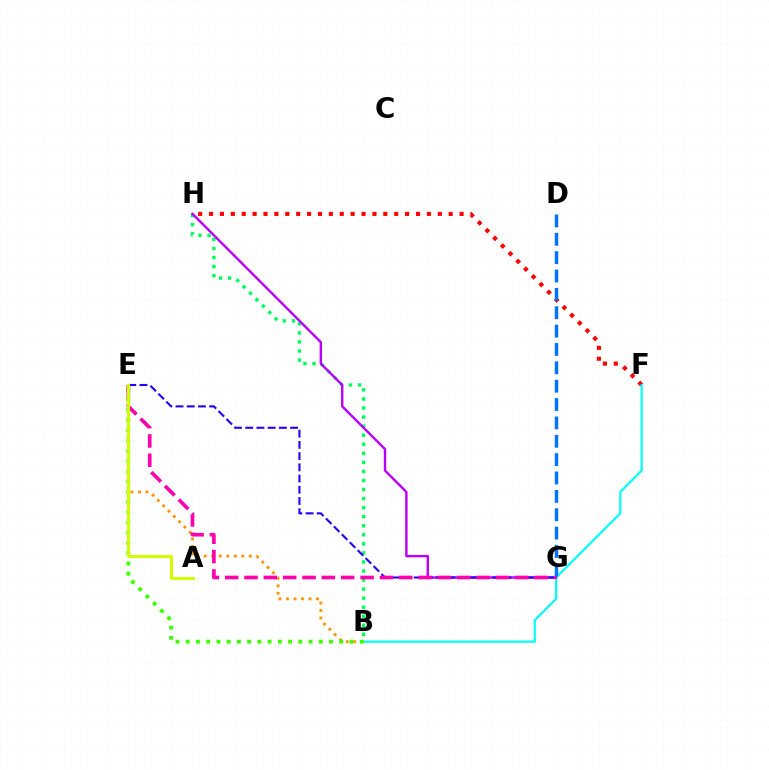{('B', 'E'): [{'color': '#ff9400', 'line_style': 'dotted', 'thickness': 2.04}, {'color': '#3dff00', 'line_style': 'dotted', 'thickness': 2.78}], ('F', 'H'): [{'color': '#ff0000', 'line_style': 'dotted', 'thickness': 2.96}], ('B', 'F'): [{'color': '#00fff6', 'line_style': 'solid', 'thickness': 1.57}], ('B', 'H'): [{'color': '#00ff5c', 'line_style': 'dotted', 'thickness': 2.46}], ('G', 'H'): [{'color': '#b900ff', 'line_style': 'solid', 'thickness': 1.73}], ('E', 'G'): [{'color': '#2500ff', 'line_style': 'dashed', 'thickness': 1.52}, {'color': '#ff00ac', 'line_style': 'dashed', 'thickness': 2.63}], ('A', 'E'): [{'color': '#d1ff00', 'line_style': 'solid', 'thickness': 2.14}], ('D', 'G'): [{'color': '#0074ff', 'line_style': 'dashed', 'thickness': 2.49}]}